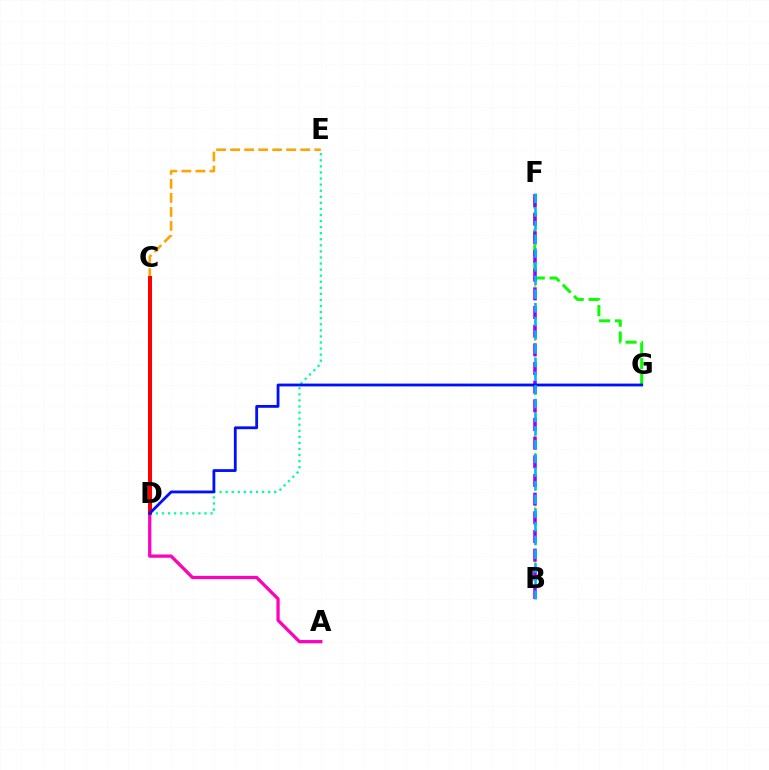{('B', 'F'): [{'color': '#b3ff00', 'line_style': 'dotted', 'thickness': 1.63}, {'color': '#9b00ff', 'line_style': 'dashed', 'thickness': 2.54}, {'color': '#00b5ff', 'line_style': 'dashed', 'thickness': 1.86}], ('F', 'G'): [{'color': '#08ff00', 'line_style': 'dashed', 'thickness': 2.17}], ('D', 'E'): [{'color': '#00ff9d', 'line_style': 'dotted', 'thickness': 1.65}], ('C', 'E'): [{'color': '#ffa500', 'line_style': 'dashed', 'thickness': 1.9}], ('A', 'D'): [{'color': '#ff00bd', 'line_style': 'solid', 'thickness': 2.34}], ('C', 'D'): [{'color': '#ff0000', 'line_style': 'solid', 'thickness': 2.87}], ('D', 'G'): [{'color': '#0010ff', 'line_style': 'solid', 'thickness': 2.02}]}